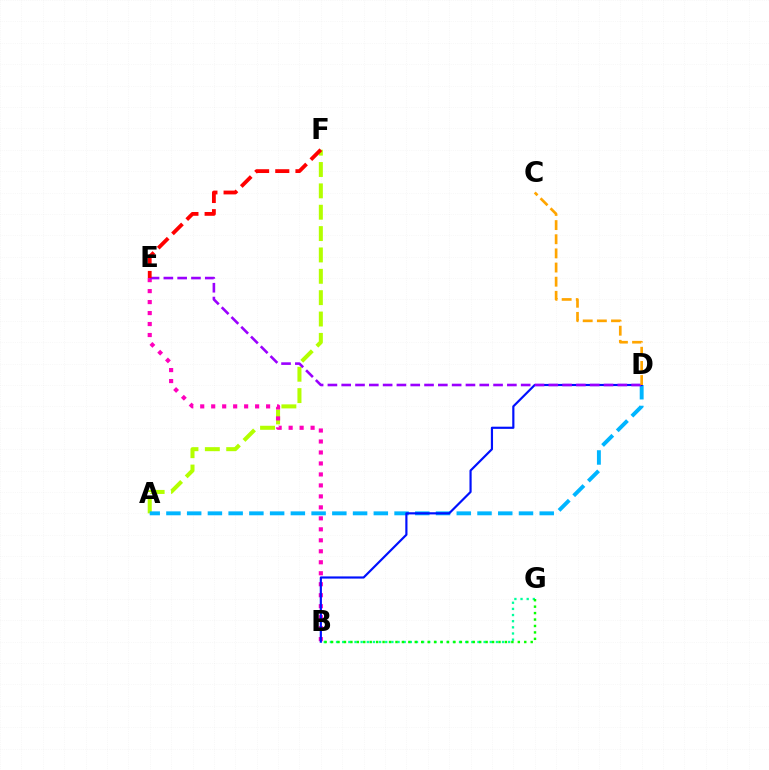{('A', 'F'): [{'color': '#b3ff00', 'line_style': 'dashed', 'thickness': 2.9}], ('B', 'E'): [{'color': '#ff00bd', 'line_style': 'dotted', 'thickness': 2.98}], ('A', 'D'): [{'color': '#00b5ff', 'line_style': 'dashed', 'thickness': 2.82}], ('B', 'D'): [{'color': '#0010ff', 'line_style': 'solid', 'thickness': 1.57}], ('D', 'E'): [{'color': '#9b00ff', 'line_style': 'dashed', 'thickness': 1.88}], ('B', 'G'): [{'color': '#00ff9d', 'line_style': 'dotted', 'thickness': 1.67}, {'color': '#08ff00', 'line_style': 'dotted', 'thickness': 1.75}], ('E', 'F'): [{'color': '#ff0000', 'line_style': 'dashed', 'thickness': 2.74}], ('C', 'D'): [{'color': '#ffa500', 'line_style': 'dashed', 'thickness': 1.92}]}